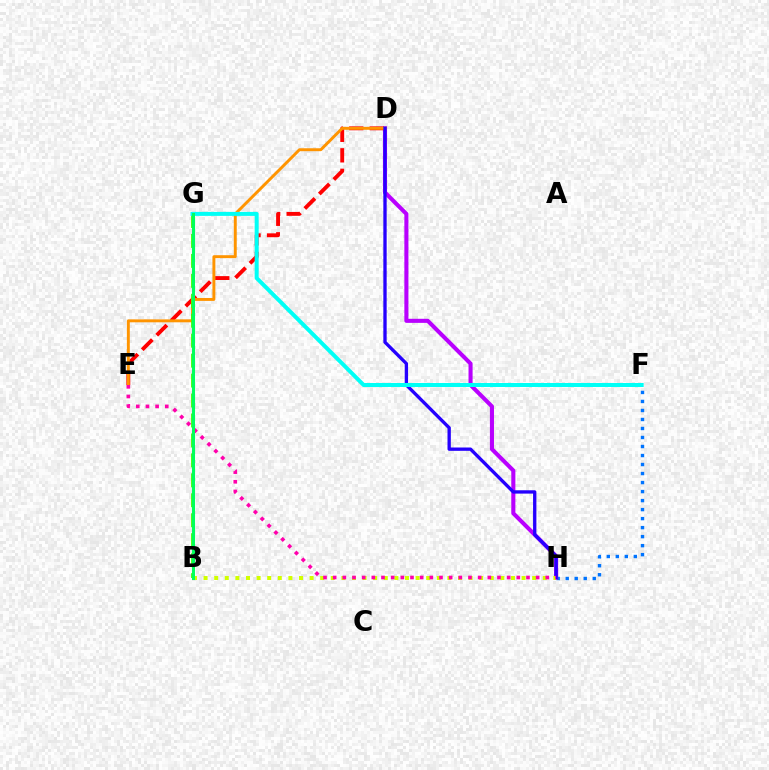{('F', 'H'): [{'color': '#0074ff', 'line_style': 'dotted', 'thickness': 2.45}], ('D', 'H'): [{'color': '#b900ff', 'line_style': 'solid', 'thickness': 2.93}, {'color': '#2500ff', 'line_style': 'solid', 'thickness': 2.4}], ('D', 'E'): [{'color': '#ff0000', 'line_style': 'dashed', 'thickness': 2.79}, {'color': '#ff9400', 'line_style': 'solid', 'thickness': 2.11}], ('B', 'G'): [{'color': '#3dff00', 'line_style': 'dashed', 'thickness': 2.71}, {'color': '#00ff5c', 'line_style': 'solid', 'thickness': 2.19}], ('B', 'H'): [{'color': '#d1ff00', 'line_style': 'dotted', 'thickness': 2.88}], ('E', 'H'): [{'color': '#ff00ac', 'line_style': 'dotted', 'thickness': 2.63}], ('F', 'G'): [{'color': '#00fff6', 'line_style': 'solid', 'thickness': 2.87}]}